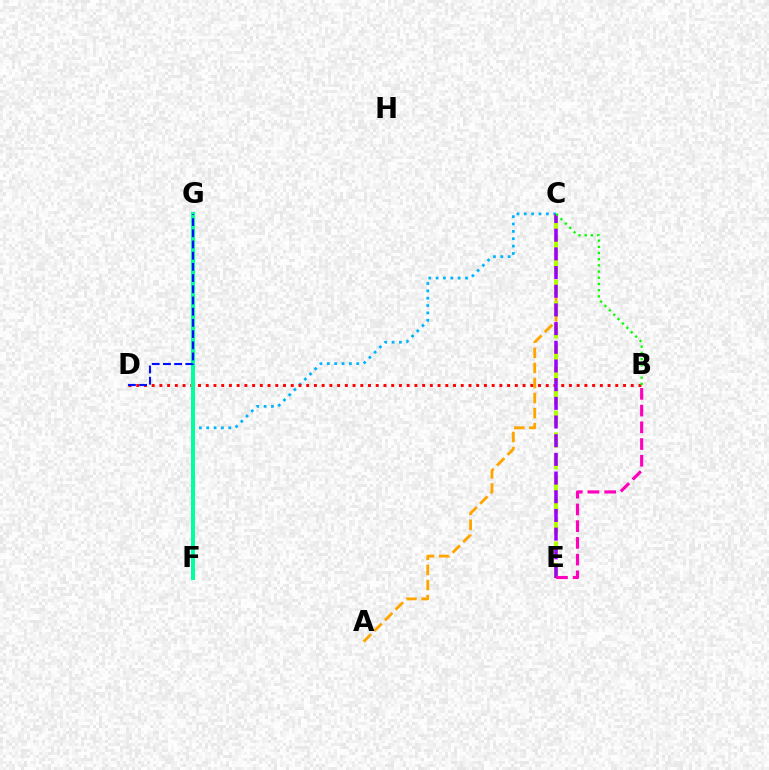{('C', 'F'): [{'color': '#00b5ff', 'line_style': 'dotted', 'thickness': 2.0}], ('B', 'D'): [{'color': '#ff0000', 'line_style': 'dotted', 'thickness': 2.1}], ('A', 'C'): [{'color': '#ffa500', 'line_style': 'dashed', 'thickness': 2.05}], ('C', 'E'): [{'color': '#b3ff00', 'line_style': 'dashed', 'thickness': 2.97}, {'color': '#9b00ff', 'line_style': 'dashed', 'thickness': 2.54}], ('F', 'G'): [{'color': '#00ff9d', 'line_style': 'solid', 'thickness': 2.88}], ('D', 'G'): [{'color': '#0010ff', 'line_style': 'dashed', 'thickness': 1.52}], ('B', 'E'): [{'color': '#ff00bd', 'line_style': 'dashed', 'thickness': 2.27}], ('B', 'C'): [{'color': '#08ff00', 'line_style': 'dotted', 'thickness': 1.68}]}